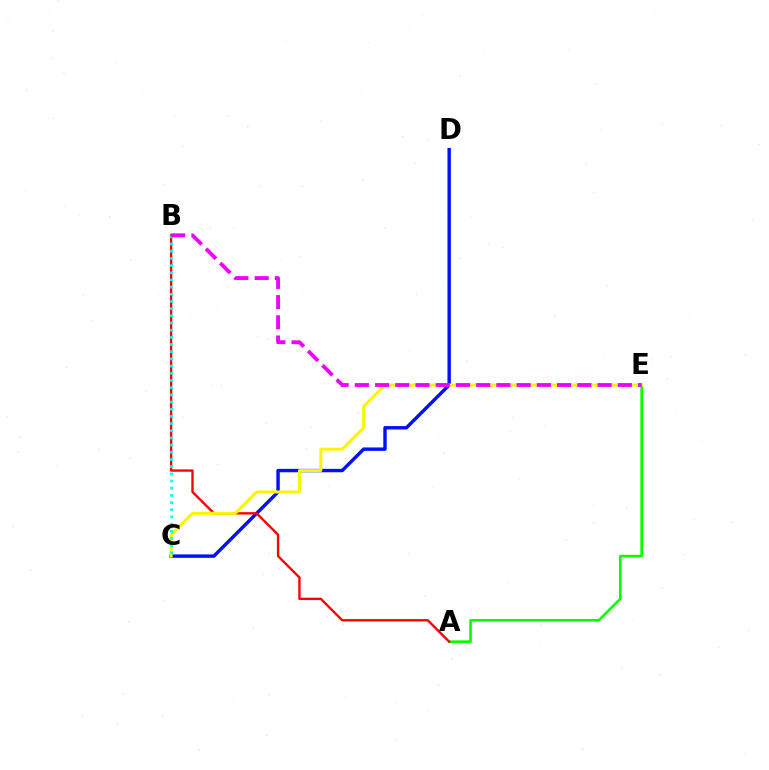{('C', 'D'): [{'color': '#0010ff', 'line_style': 'solid', 'thickness': 2.45}], ('A', 'E'): [{'color': '#08ff00', 'line_style': 'solid', 'thickness': 1.88}], ('A', 'B'): [{'color': '#ff0000', 'line_style': 'solid', 'thickness': 1.7}], ('C', 'E'): [{'color': '#fcf500', 'line_style': 'solid', 'thickness': 2.15}], ('B', 'C'): [{'color': '#00fff6', 'line_style': 'dotted', 'thickness': 1.95}], ('B', 'E'): [{'color': '#ee00ff', 'line_style': 'dashed', 'thickness': 2.75}]}